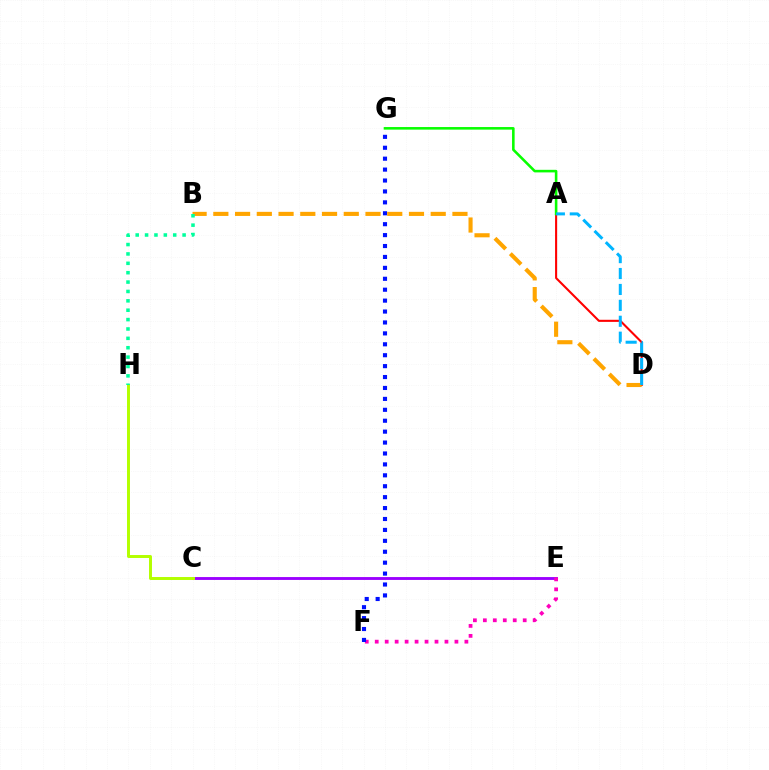{('C', 'E'): [{'color': '#9b00ff', 'line_style': 'solid', 'thickness': 2.07}], ('A', 'D'): [{'color': '#ff0000', 'line_style': 'solid', 'thickness': 1.51}, {'color': '#00b5ff', 'line_style': 'dashed', 'thickness': 2.16}], ('A', 'G'): [{'color': '#08ff00', 'line_style': 'solid', 'thickness': 1.86}], ('E', 'F'): [{'color': '#ff00bd', 'line_style': 'dotted', 'thickness': 2.71}], ('F', 'G'): [{'color': '#0010ff', 'line_style': 'dotted', 'thickness': 2.97}], ('C', 'H'): [{'color': '#b3ff00', 'line_style': 'solid', 'thickness': 2.13}], ('B', 'D'): [{'color': '#ffa500', 'line_style': 'dashed', 'thickness': 2.95}], ('B', 'H'): [{'color': '#00ff9d', 'line_style': 'dotted', 'thickness': 2.55}]}